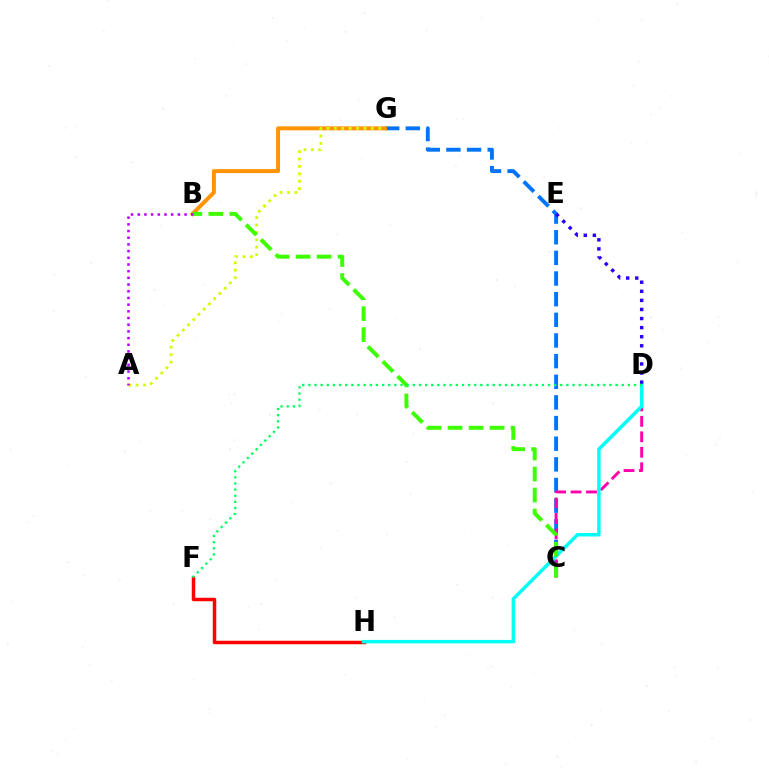{('F', 'H'): [{'color': '#ff0000', 'line_style': 'solid', 'thickness': 2.51}], ('C', 'G'): [{'color': '#0074ff', 'line_style': 'dashed', 'thickness': 2.8}], ('B', 'G'): [{'color': '#ff9400', 'line_style': 'solid', 'thickness': 2.85}], ('A', 'G'): [{'color': '#d1ff00', 'line_style': 'dotted', 'thickness': 2.01}], ('C', 'D'): [{'color': '#ff00ac', 'line_style': 'dashed', 'thickness': 2.1}], ('D', 'H'): [{'color': '#00fff6', 'line_style': 'solid', 'thickness': 2.49}], ('B', 'C'): [{'color': '#3dff00', 'line_style': 'dashed', 'thickness': 2.85}], ('D', 'E'): [{'color': '#2500ff', 'line_style': 'dotted', 'thickness': 2.47}], ('A', 'B'): [{'color': '#b900ff', 'line_style': 'dotted', 'thickness': 1.82}], ('D', 'F'): [{'color': '#00ff5c', 'line_style': 'dotted', 'thickness': 1.67}]}